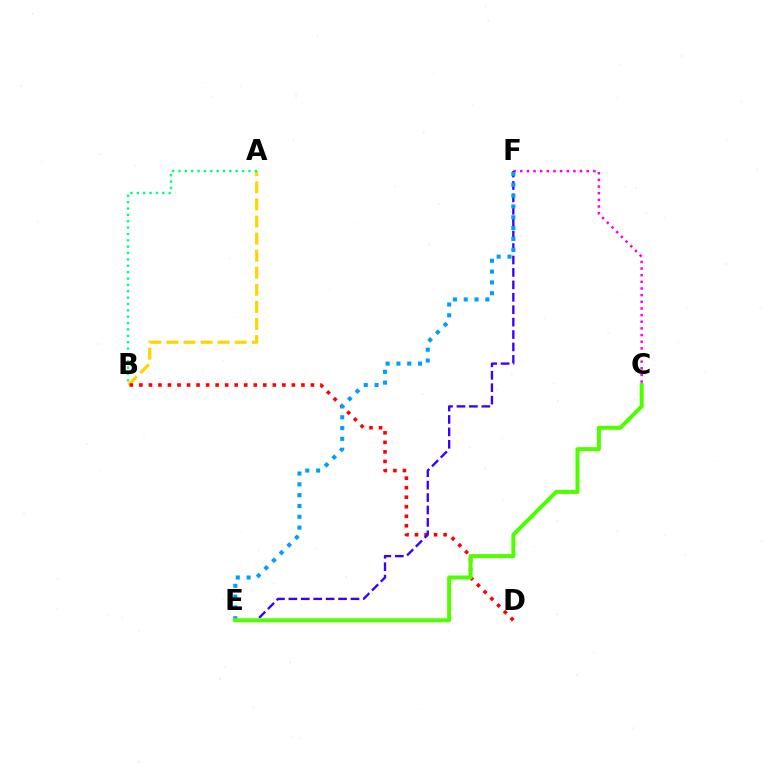{('A', 'B'): [{'color': '#ffd500', 'line_style': 'dashed', 'thickness': 2.32}, {'color': '#00ff86', 'line_style': 'dotted', 'thickness': 1.73}], ('C', 'F'): [{'color': '#ff00ed', 'line_style': 'dotted', 'thickness': 1.81}], ('B', 'D'): [{'color': '#ff0000', 'line_style': 'dotted', 'thickness': 2.59}], ('E', 'F'): [{'color': '#3700ff', 'line_style': 'dashed', 'thickness': 1.69}, {'color': '#009eff', 'line_style': 'dotted', 'thickness': 2.94}], ('C', 'E'): [{'color': '#4fff00', 'line_style': 'solid', 'thickness': 2.88}]}